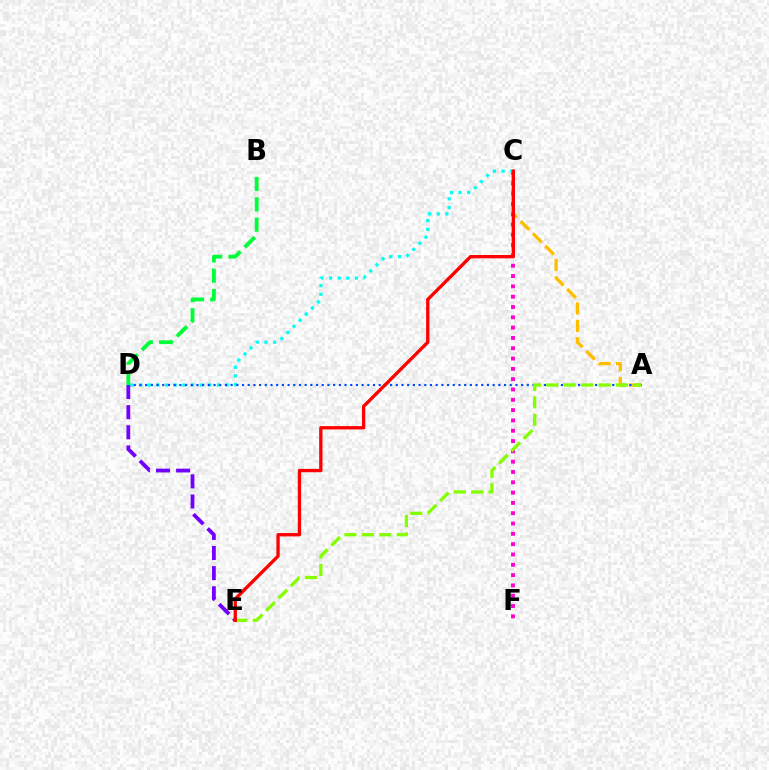{('C', 'F'): [{'color': '#ff00cf', 'line_style': 'dotted', 'thickness': 2.8}], ('A', 'C'): [{'color': '#ffbd00', 'line_style': 'dashed', 'thickness': 2.37}], ('C', 'D'): [{'color': '#00fff6', 'line_style': 'dotted', 'thickness': 2.35}], ('D', 'E'): [{'color': '#7200ff', 'line_style': 'dashed', 'thickness': 2.74}], ('A', 'D'): [{'color': '#004bff', 'line_style': 'dotted', 'thickness': 1.55}], ('B', 'D'): [{'color': '#00ff39', 'line_style': 'dashed', 'thickness': 2.76}], ('A', 'E'): [{'color': '#84ff00', 'line_style': 'dashed', 'thickness': 2.37}], ('C', 'E'): [{'color': '#ff0000', 'line_style': 'solid', 'thickness': 2.4}]}